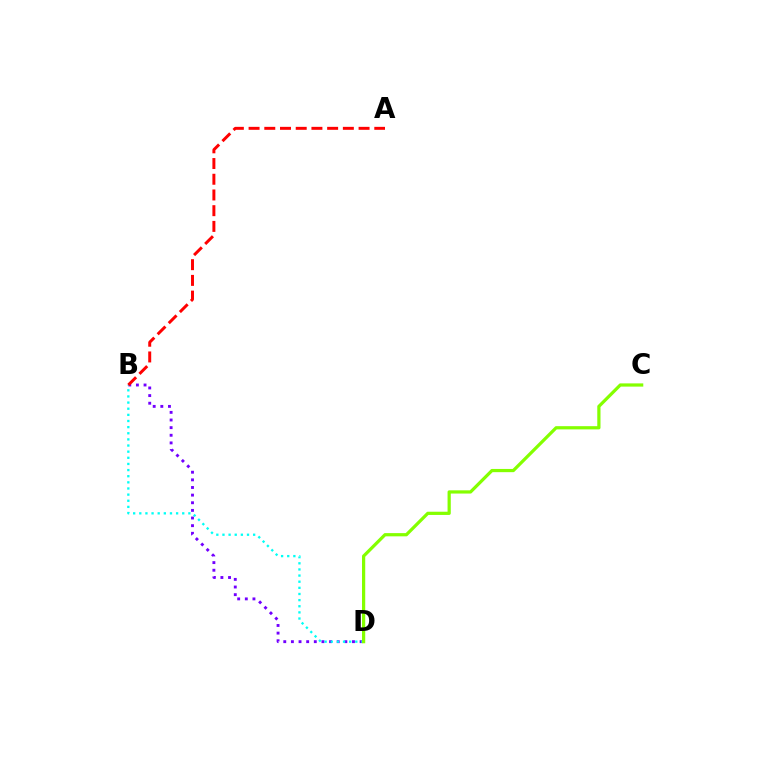{('B', 'D'): [{'color': '#7200ff', 'line_style': 'dotted', 'thickness': 2.07}, {'color': '#00fff6', 'line_style': 'dotted', 'thickness': 1.67}], ('A', 'B'): [{'color': '#ff0000', 'line_style': 'dashed', 'thickness': 2.13}], ('C', 'D'): [{'color': '#84ff00', 'line_style': 'solid', 'thickness': 2.32}]}